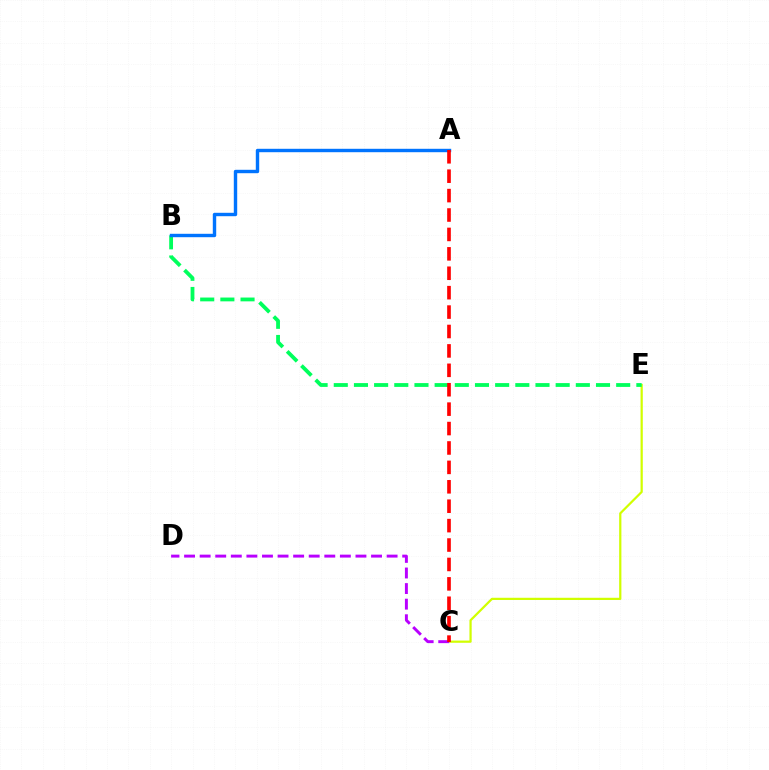{('C', 'E'): [{'color': '#d1ff00', 'line_style': 'solid', 'thickness': 1.6}], ('B', 'E'): [{'color': '#00ff5c', 'line_style': 'dashed', 'thickness': 2.74}], ('A', 'B'): [{'color': '#0074ff', 'line_style': 'solid', 'thickness': 2.45}], ('C', 'D'): [{'color': '#b900ff', 'line_style': 'dashed', 'thickness': 2.12}], ('A', 'C'): [{'color': '#ff0000', 'line_style': 'dashed', 'thickness': 2.64}]}